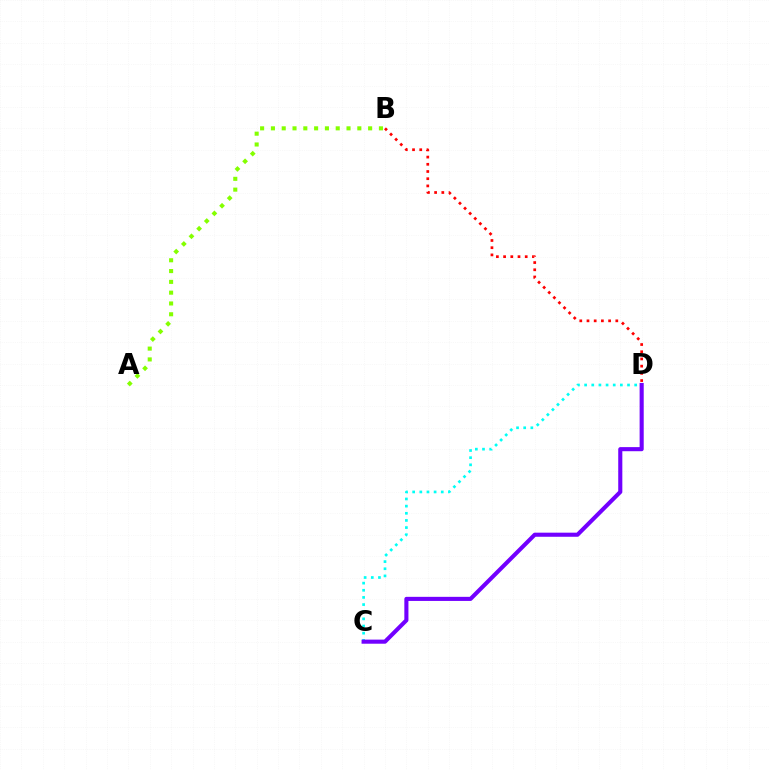{('C', 'D'): [{'color': '#00fff6', 'line_style': 'dotted', 'thickness': 1.94}, {'color': '#7200ff', 'line_style': 'solid', 'thickness': 2.95}], ('B', 'D'): [{'color': '#ff0000', 'line_style': 'dotted', 'thickness': 1.96}], ('A', 'B'): [{'color': '#84ff00', 'line_style': 'dotted', 'thickness': 2.93}]}